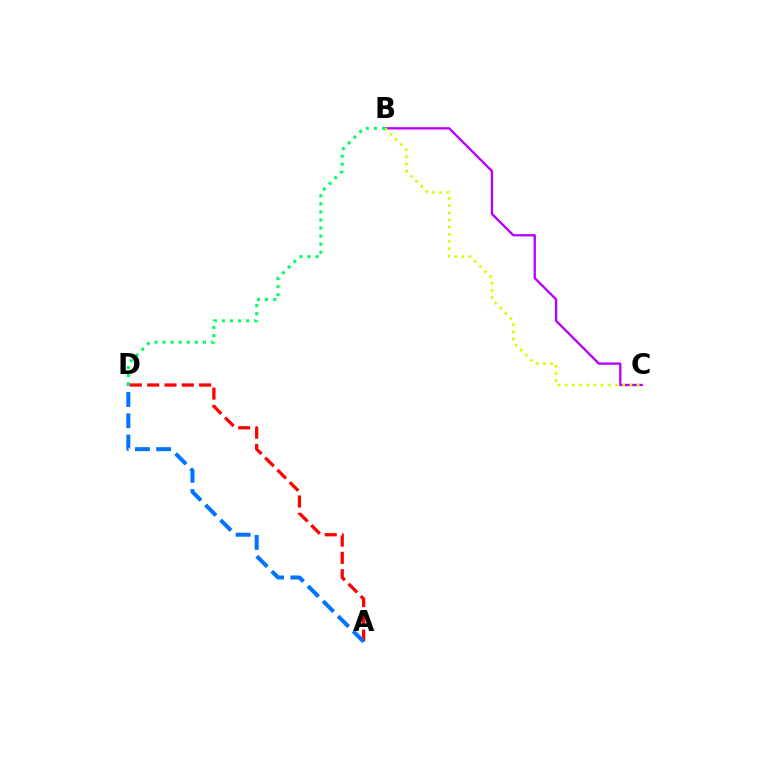{('B', 'C'): [{'color': '#b900ff', 'line_style': 'solid', 'thickness': 1.68}, {'color': '#d1ff00', 'line_style': 'dotted', 'thickness': 1.95}], ('B', 'D'): [{'color': '#00ff5c', 'line_style': 'dotted', 'thickness': 2.19}], ('A', 'D'): [{'color': '#ff0000', 'line_style': 'dashed', 'thickness': 2.35}, {'color': '#0074ff', 'line_style': 'dashed', 'thickness': 2.89}]}